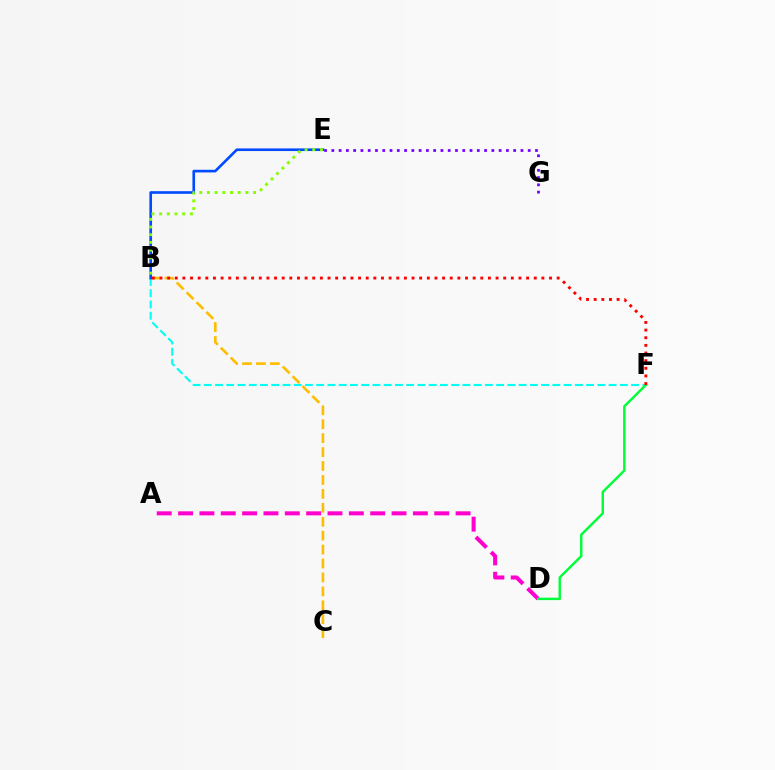{('B', 'C'): [{'color': '#ffbd00', 'line_style': 'dashed', 'thickness': 1.89}], ('B', 'F'): [{'color': '#00fff6', 'line_style': 'dashed', 'thickness': 1.53}, {'color': '#ff0000', 'line_style': 'dotted', 'thickness': 2.08}], ('E', 'G'): [{'color': '#7200ff', 'line_style': 'dotted', 'thickness': 1.98}], ('A', 'D'): [{'color': '#ff00cf', 'line_style': 'dashed', 'thickness': 2.9}], ('B', 'E'): [{'color': '#004bff', 'line_style': 'solid', 'thickness': 1.9}, {'color': '#84ff00', 'line_style': 'dotted', 'thickness': 2.09}], ('D', 'F'): [{'color': '#00ff39', 'line_style': 'solid', 'thickness': 1.75}]}